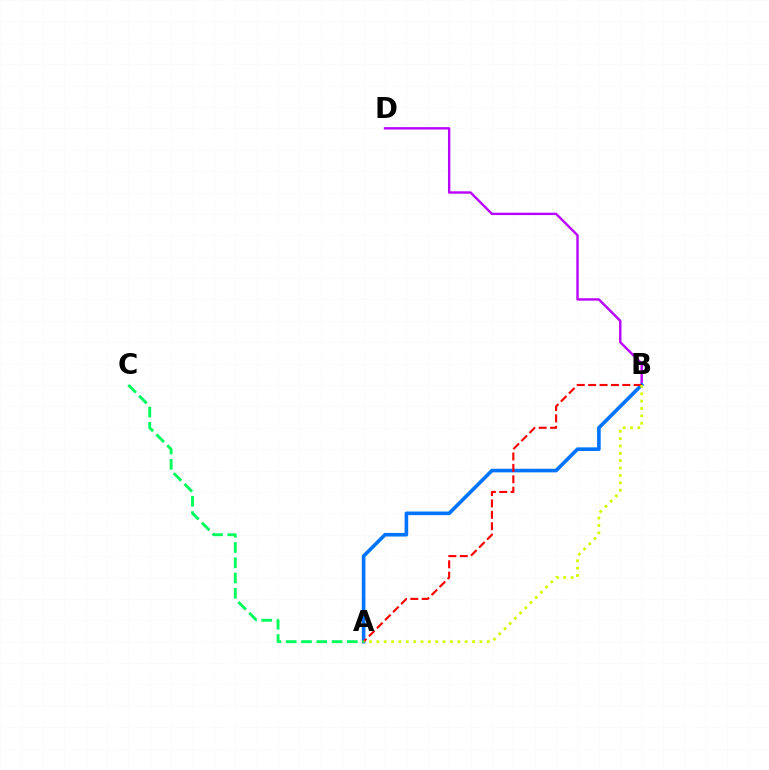{('B', 'D'): [{'color': '#b900ff', 'line_style': 'solid', 'thickness': 1.72}], ('A', 'B'): [{'color': '#0074ff', 'line_style': 'solid', 'thickness': 2.61}, {'color': '#ff0000', 'line_style': 'dashed', 'thickness': 1.55}, {'color': '#d1ff00', 'line_style': 'dotted', 'thickness': 2.0}], ('A', 'C'): [{'color': '#00ff5c', 'line_style': 'dashed', 'thickness': 2.08}]}